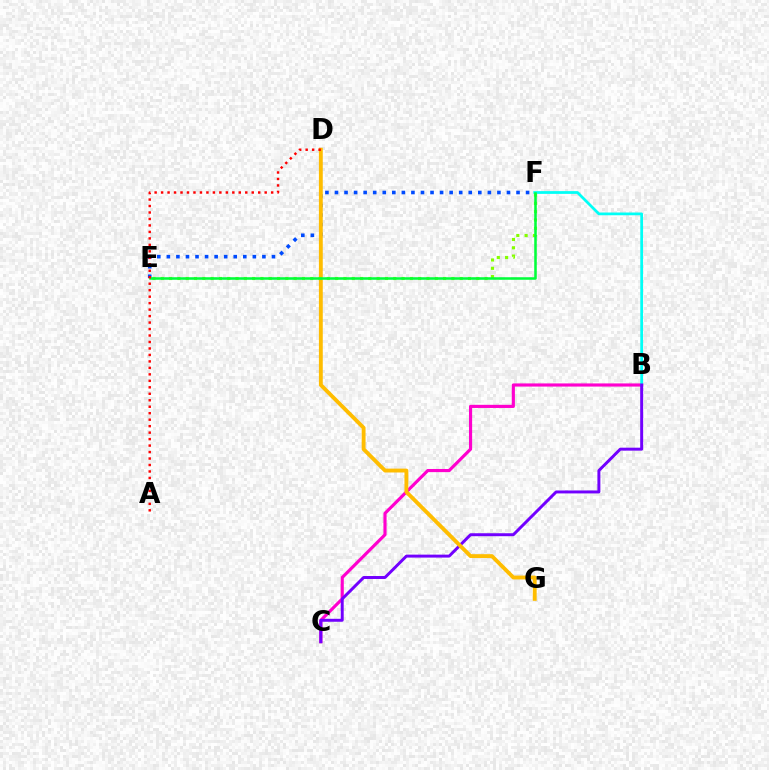{('B', 'C'): [{'color': '#ff00cf', 'line_style': 'solid', 'thickness': 2.27}, {'color': '#7200ff', 'line_style': 'solid', 'thickness': 2.13}], ('E', 'F'): [{'color': '#004bff', 'line_style': 'dotted', 'thickness': 2.6}, {'color': '#84ff00', 'line_style': 'dotted', 'thickness': 2.26}, {'color': '#00ff39', 'line_style': 'solid', 'thickness': 1.83}], ('B', 'F'): [{'color': '#00fff6', 'line_style': 'solid', 'thickness': 1.98}], ('D', 'G'): [{'color': '#ffbd00', 'line_style': 'solid', 'thickness': 2.78}], ('A', 'D'): [{'color': '#ff0000', 'line_style': 'dotted', 'thickness': 1.76}]}